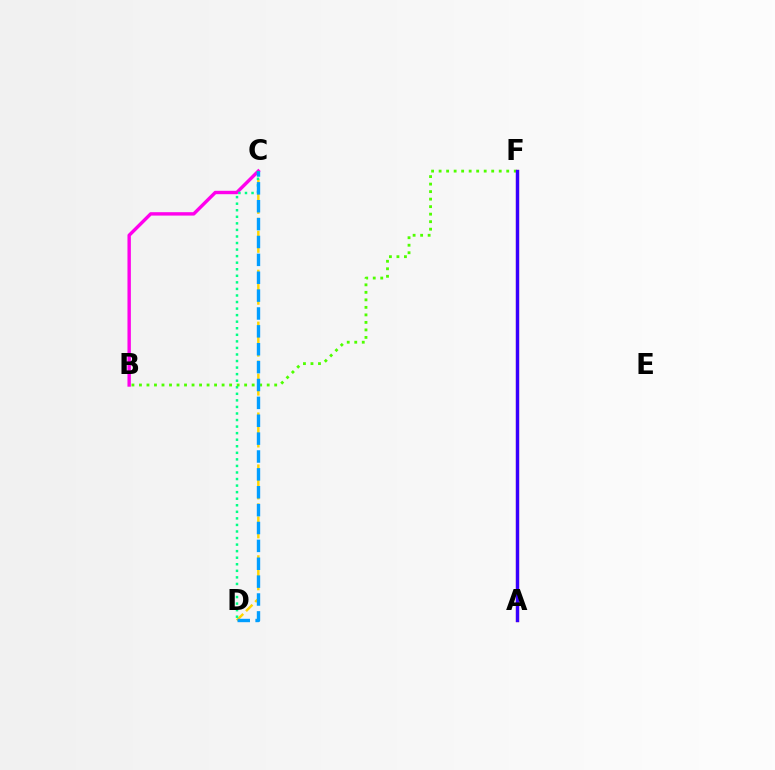{('C', 'D'): [{'color': '#ffd500', 'line_style': 'dashed', 'thickness': 1.76}, {'color': '#00ff86', 'line_style': 'dotted', 'thickness': 1.78}, {'color': '#009eff', 'line_style': 'dashed', 'thickness': 2.43}], ('B', 'C'): [{'color': '#ff00ed', 'line_style': 'solid', 'thickness': 2.45}], ('B', 'F'): [{'color': '#4fff00', 'line_style': 'dotted', 'thickness': 2.04}], ('A', 'F'): [{'color': '#ff0000', 'line_style': 'solid', 'thickness': 2.28}, {'color': '#3700ff', 'line_style': 'solid', 'thickness': 2.4}]}